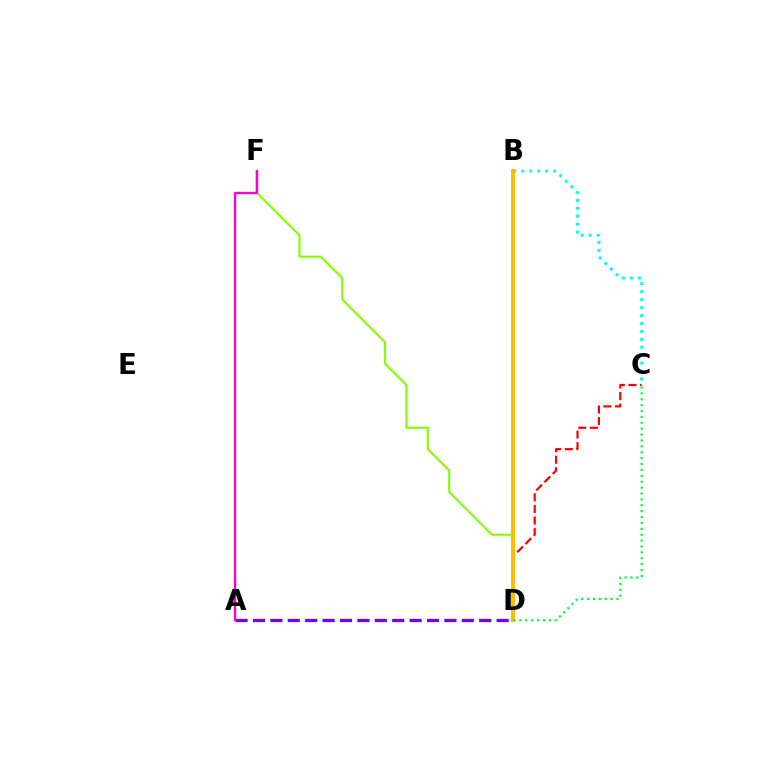{('A', 'D'): [{'color': '#7200ff', 'line_style': 'dashed', 'thickness': 2.36}], ('D', 'F'): [{'color': '#84ff00', 'line_style': 'solid', 'thickness': 1.53}], ('B', 'D'): [{'color': '#004bff', 'line_style': 'dashed', 'thickness': 2.71}, {'color': '#ffbd00', 'line_style': 'solid', 'thickness': 2.91}], ('B', 'C'): [{'color': '#00fff6', 'line_style': 'dotted', 'thickness': 2.16}], ('A', 'F'): [{'color': '#ff00cf', 'line_style': 'solid', 'thickness': 1.69}], ('C', 'D'): [{'color': '#ff0000', 'line_style': 'dashed', 'thickness': 1.58}, {'color': '#00ff39', 'line_style': 'dotted', 'thickness': 1.6}]}